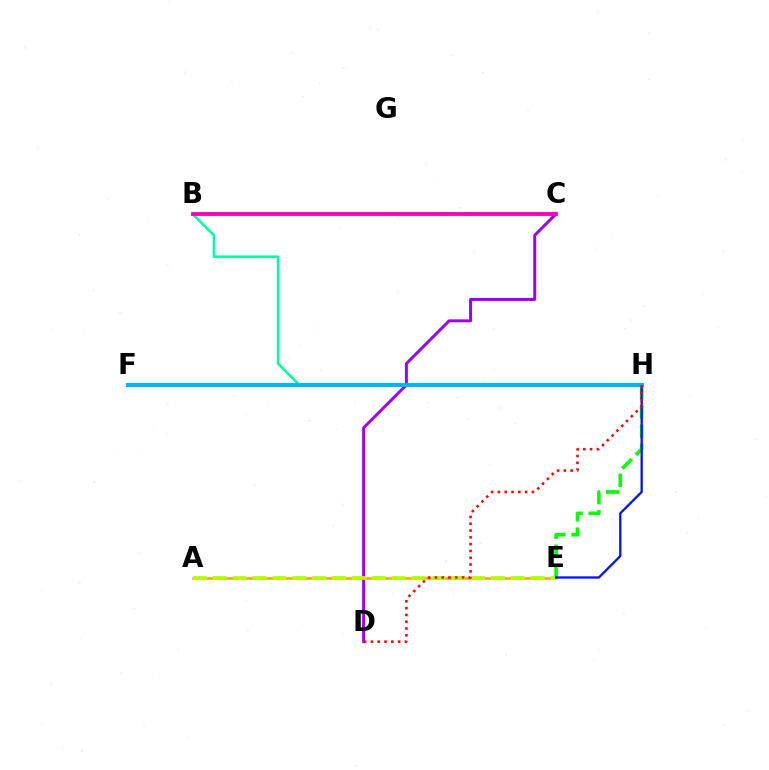{('E', 'H'): [{'color': '#08ff00', 'line_style': 'dashed', 'thickness': 2.63}, {'color': '#0010ff', 'line_style': 'solid', 'thickness': 1.65}], ('A', 'E'): [{'color': '#ffa500', 'line_style': 'solid', 'thickness': 1.84}, {'color': '#b3ff00', 'line_style': 'dashed', 'thickness': 2.7}], ('C', 'D'): [{'color': '#9b00ff', 'line_style': 'solid', 'thickness': 2.13}], ('B', 'H'): [{'color': '#00ff9d', 'line_style': 'solid', 'thickness': 1.82}], ('F', 'H'): [{'color': '#00b5ff', 'line_style': 'solid', 'thickness': 2.89}], ('D', 'H'): [{'color': '#ff0000', 'line_style': 'dotted', 'thickness': 1.85}], ('B', 'C'): [{'color': '#ff00bd', 'line_style': 'solid', 'thickness': 2.76}]}